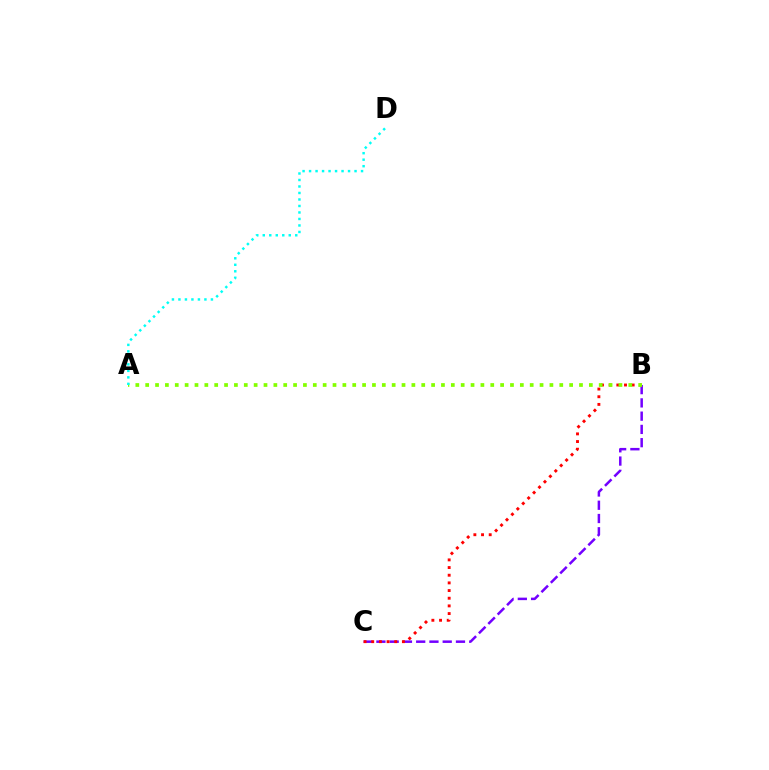{('B', 'C'): [{'color': '#7200ff', 'line_style': 'dashed', 'thickness': 1.8}, {'color': '#ff0000', 'line_style': 'dotted', 'thickness': 2.08}], ('A', 'B'): [{'color': '#84ff00', 'line_style': 'dotted', 'thickness': 2.68}], ('A', 'D'): [{'color': '#00fff6', 'line_style': 'dotted', 'thickness': 1.77}]}